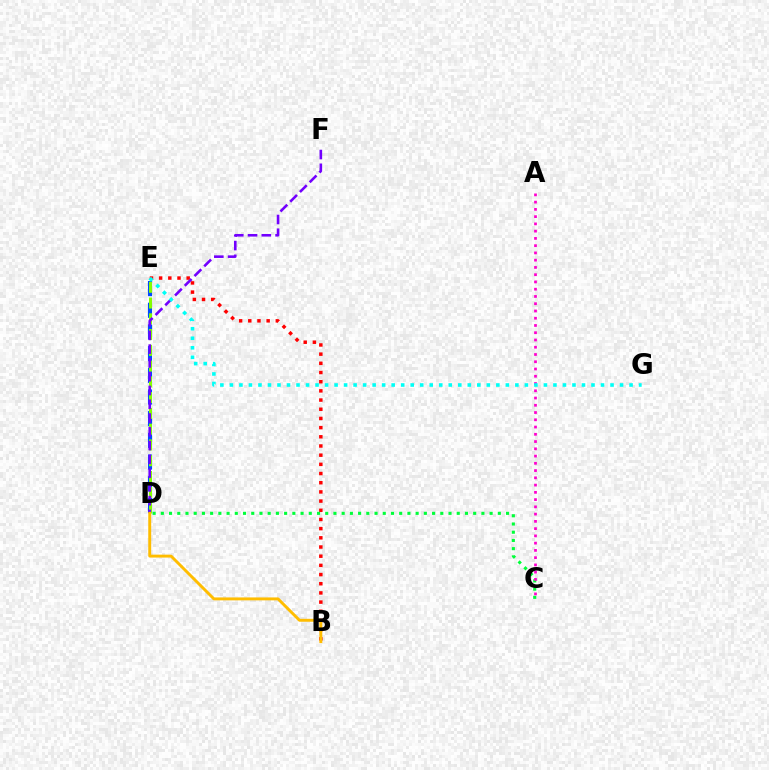{('B', 'E'): [{'color': '#ff0000', 'line_style': 'dotted', 'thickness': 2.5}], ('C', 'D'): [{'color': '#00ff39', 'line_style': 'dotted', 'thickness': 2.23}], ('D', 'E'): [{'color': '#004bff', 'line_style': 'dashed', 'thickness': 2.95}, {'color': '#84ff00', 'line_style': 'dashed', 'thickness': 2.14}], ('A', 'C'): [{'color': '#ff00cf', 'line_style': 'dotted', 'thickness': 1.97}], ('D', 'F'): [{'color': '#7200ff', 'line_style': 'dashed', 'thickness': 1.87}], ('B', 'D'): [{'color': '#ffbd00', 'line_style': 'solid', 'thickness': 2.1}], ('E', 'G'): [{'color': '#00fff6', 'line_style': 'dotted', 'thickness': 2.59}]}